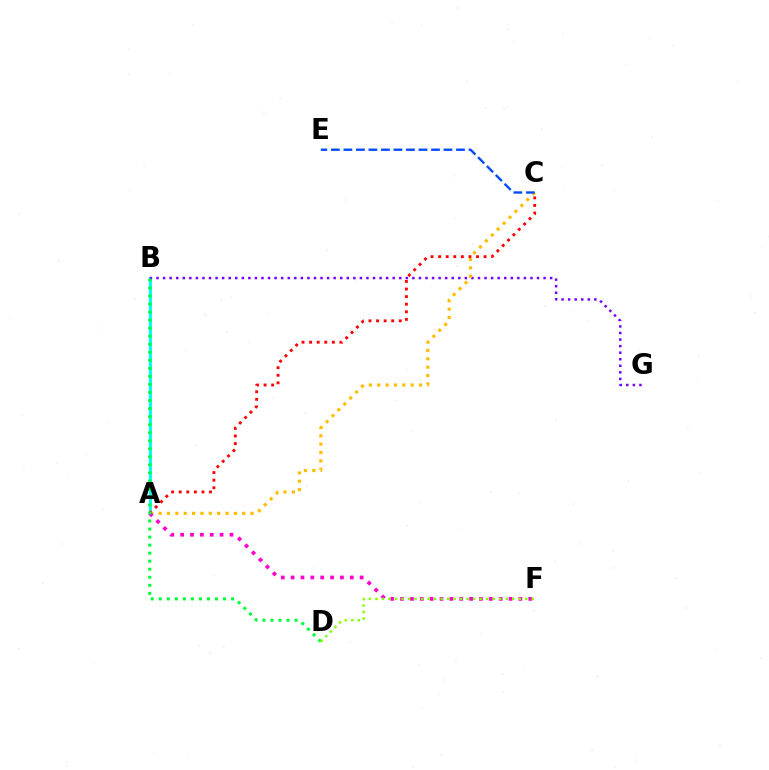{('A', 'B'): [{'color': '#00fff6', 'line_style': 'solid', 'thickness': 2.13}], ('B', 'G'): [{'color': '#7200ff', 'line_style': 'dotted', 'thickness': 1.78}], ('A', 'C'): [{'color': '#ff0000', 'line_style': 'dotted', 'thickness': 2.06}, {'color': '#ffbd00', 'line_style': 'dotted', 'thickness': 2.27}], ('A', 'F'): [{'color': '#ff00cf', 'line_style': 'dotted', 'thickness': 2.68}], ('C', 'E'): [{'color': '#004bff', 'line_style': 'dashed', 'thickness': 1.7}], ('B', 'D'): [{'color': '#00ff39', 'line_style': 'dotted', 'thickness': 2.18}], ('D', 'F'): [{'color': '#84ff00', 'line_style': 'dotted', 'thickness': 1.77}]}